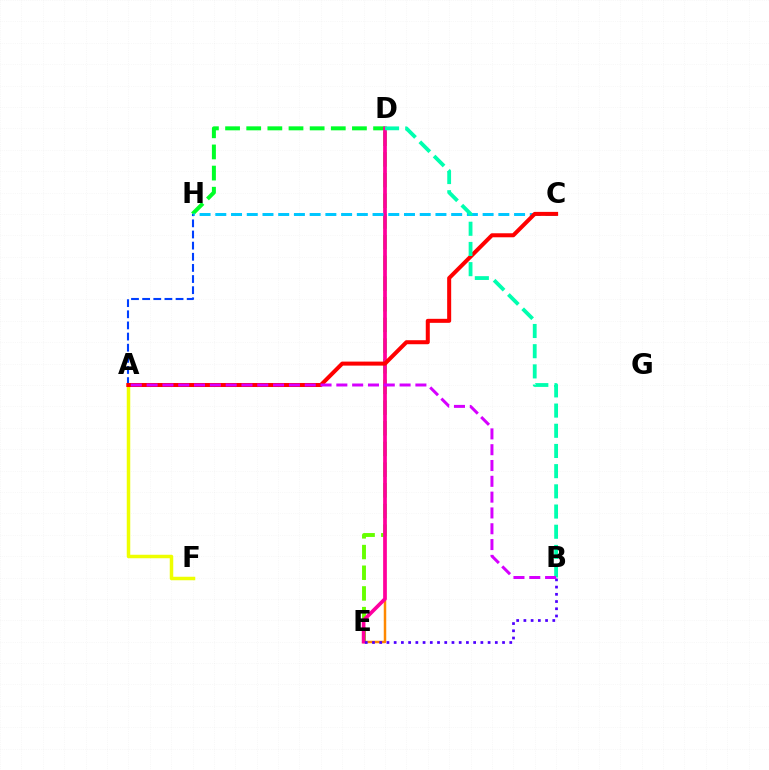{('A', 'H'): [{'color': '#003fff', 'line_style': 'dashed', 'thickness': 1.51}], ('D', 'E'): [{'color': '#ff8800', 'line_style': 'solid', 'thickness': 1.79}, {'color': '#66ff00', 'line_style': 'dashed', 'thickness': 2.81}, {'color': '#ff00a0', 'line_style': 'solid', 'thickness': 2.64}], ('A', 'F'): [{'color': '#eeff00', 'line_style': 'solid', 'thickness': 2.52}], ('D', 'H'): [{'color': '#00ff27', 'line_style': 'dashed', 'thickness': 2.87}], ('C', 'H'): [{'color': '#00c7ff', 'line_style': 'dashed', 'thickness': 2.14}], ('A', 'C'): [{'color': '#ff0000', 'line_style': 'solid', 'thickness': 2.89}], ('B', 'E'): [{'color': '#4f00ff', 'line_style': 'dotted', 'thickness': 1.96}], ('B', 'D'): [{'color': '#00ffaf', 'line_style': 'dashed', 'thickness': 2.74}], ('A', 'B'): [{'color': '#d600ff', 'line_style': 'dashed', 'thickness': 2.15}]}